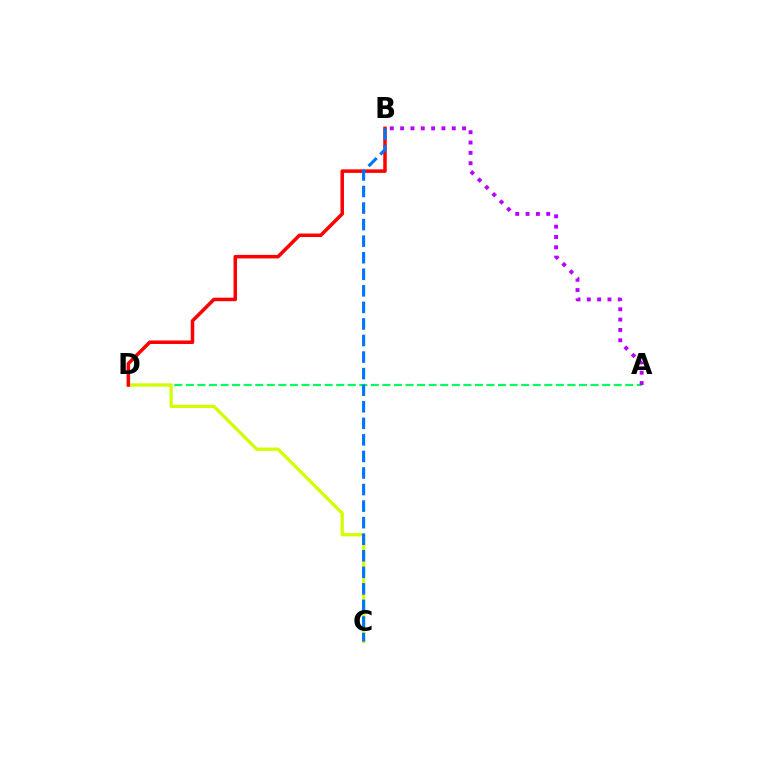{('A', 'D'): [{'color': '#00ff5c', 'line_style': 'dashed', 'thickness': 1.57}], ('C', 'D'): [{'color': '#d1ff00', 'line_style': 'solid', 'thickness': 2.34}], ('B', 'D'): [{'color': '#ff0000', 'line_style': 'solid', 'thickness': 2.53}], ('B', 'C'): [{'color': '#0074ff', 'line_style': 'dashed', 'thickness': 2.25}], ('A', 'B'): [{'color': '#b900ff', 'line_style': 'dotted', 'thickness': 2.81}]}